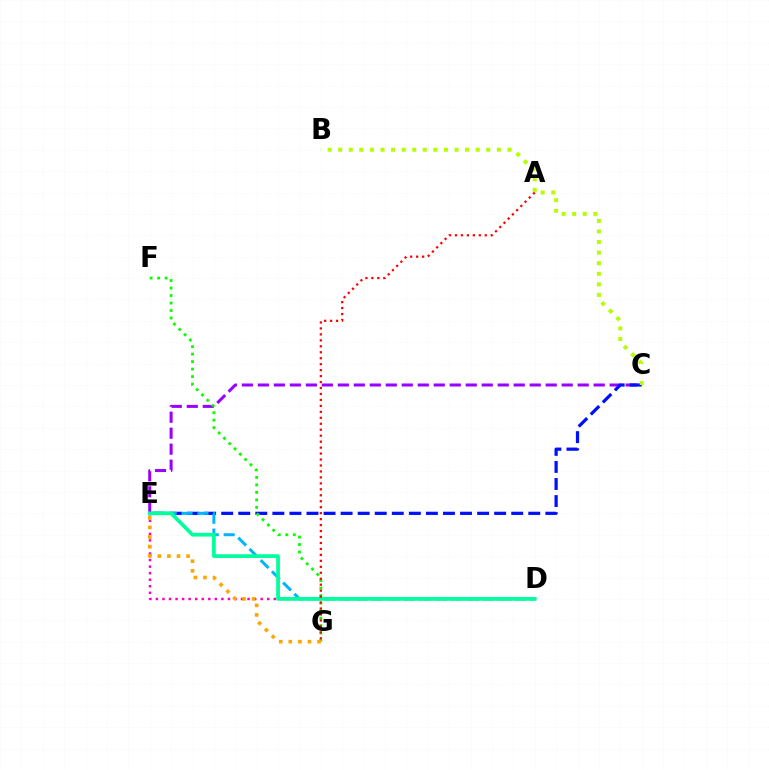{('D', 'E'): [{'color': '#ff00bd', 'line_style': 'dotted', 'thickness': 1.78}, {'color': '#00b5ff', 'line_style': 'dashed', 'thickness': 2.16}, {'color': '#00ff9d', 'line_style': 'solid', 'thickness': 2.68}], ('C', 'E'): [{'color': '#9b00ff', 'line_style': 'dashed', 'thickness': 2.17}, {'color': '#0010ff', 'line_style': 'dashed', 'thickness': 2.32}], ('F', 'G'): [{'color': '#08ff00', 'line_style': 'dotted', 'thickness': 2.04}], ('B', 'C'): [{'color': '#b3ff00', 'line_style': 'dotted', 'thickness': 2.87}], ('A', 'G'): [{'color': '#ff0000', 'line_style': 'dotted', 'thickness': 1.62}], ('E', 'G'): [{'color': '#ffa500', 'line_style': 'dotted', 'thickness': 2.6}]}